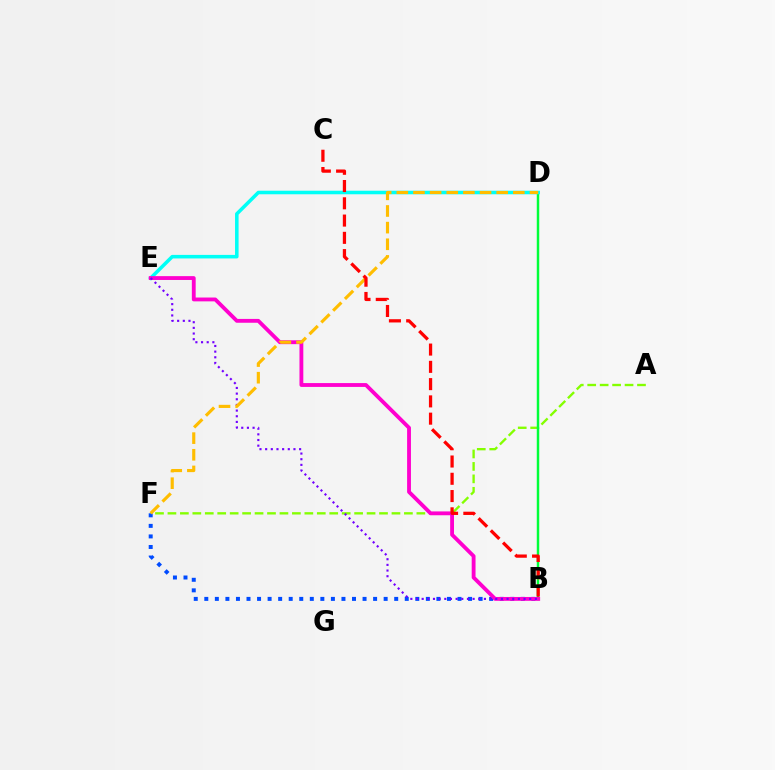{('A', 'F'): [{'color': '#84ff00', 'line_style': 'dashed', 'thickness': 1.69}], ('B', 'F'): [{'color': '#004bff', 'line_style': 'dotted', 'thickness': 2.87}], ('B', 'D'): [{'color': '#00ff39', 'line_style': 'solid', 'thickness': 1.78}], ('D', 'E'): [{'color': '#00fff6', 'line_style': 'solid', 'thickness': 2.55}], ('B', 'E'): [{'color': '#ff00cf', 'line_style': 'solid', 'thickness': 2.76}, {'color': '#7200ff', 'line_style': 'dotted', 'thickness': 1.54}], ('D', 'F'): [{'color': '#ffbd00', 'line_style': 'dashed', 'thickness': 2.26}], ('B', 'C'): [{'color': '#ff0000', 'line_style': 'dashed', 'thickness': 2.35}]}